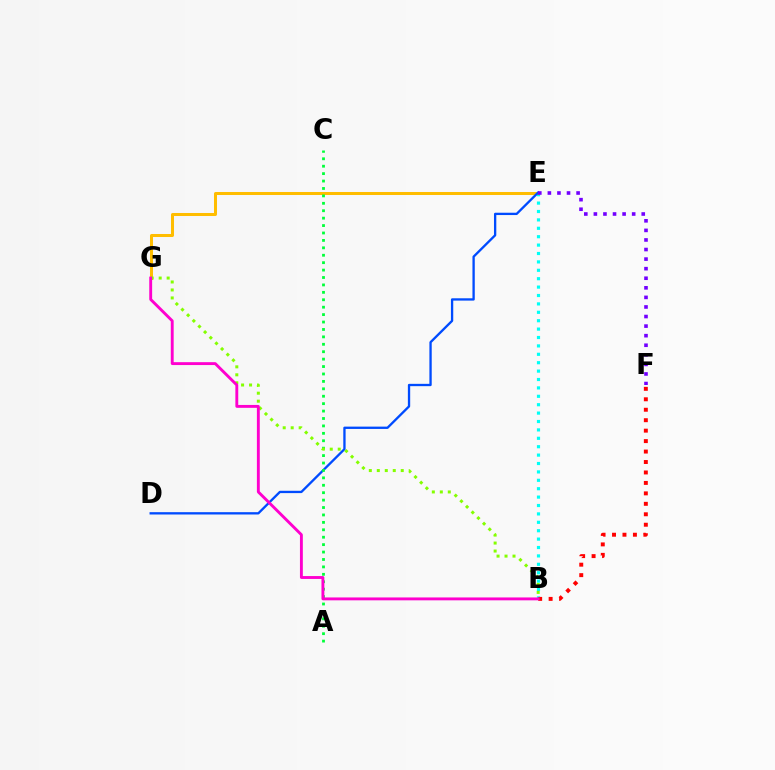{('B', 'E'): [{'color': '#00fff6', 'line_style': 'dotted', 'thickness': 2.28}], ('E', 'G'): [{'color': '#ffbd00', 'line_style': 'solid', 'thickness': 2.17}], ('D', 'E'): [{'color': '#004bff', 'line_style': 'solid', 'thickness': 1.67}], ('B', 'F'): [{'color': '#ff0000', 'line_style': 'dotted', 'thickness': 2.84}], ('E', 'F'): [{'color': '#7200ff', 'line_style': 'dotted', 'thickness': 2.6}], ('A', 'C'): [{'color': '#00ff39', 'line_style': 'dotted', 'thickness': 2.02}], ('B', 'G'): [{'color': '#84ff00', 'line_style': 'dotted', 'thickness': 2.17}, {'color': '#ff00cf', 'line_style': 'solid', 'thickness': 2.08}]}